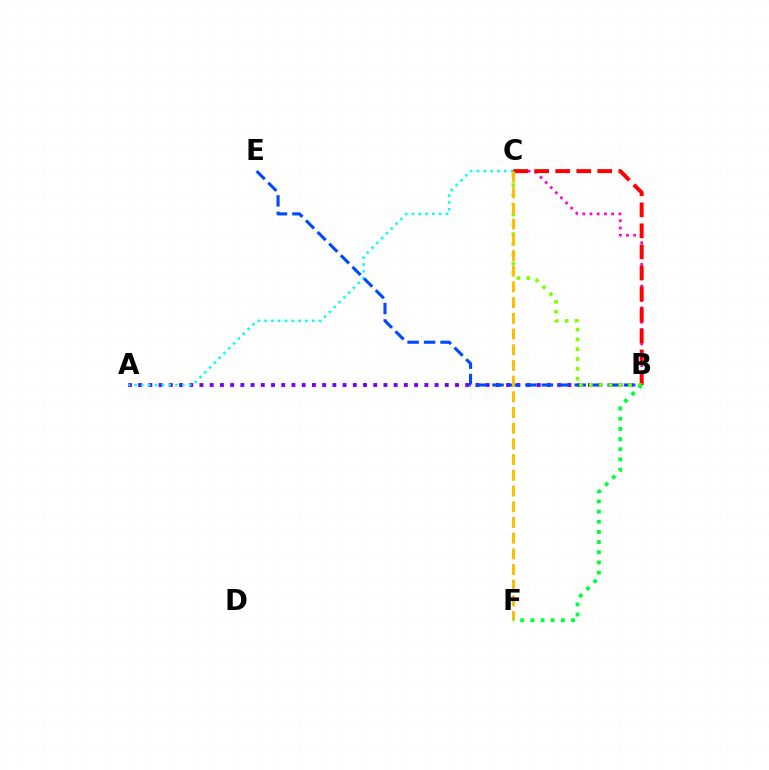{('B', 'C'): [{'color': '#ff00cf', 'line_style': 'dotted', 'thickness': 1.96}, {'color': '#ff0000', 'line_style': 'dashed', 'thickness': 2.86}, {'color': '#84ff00', 'line_style': 'dotted', 'thickness': 2.67}], ('A', 'B'): [{'color': '#7200ff', 'line_style': 'dotted', 'thickness': 2.78}], ('A', 'C'): [{'color': '#00fff6', 'line_style': 'dotted', 'thickness': 1.85}], ('B', 'E'): [{'color': '#004bff', 'line_style': 'dashed', 'thickness': 2.23}], ('C', 'F'): [{'color': '#ffbd00', 'line_style': 'dashed', 'thickness': 2.13}], ('B', 'F'): [{'color': '#00ff39', 'line_style': 'dotted', 'thickness': 2.76}]}